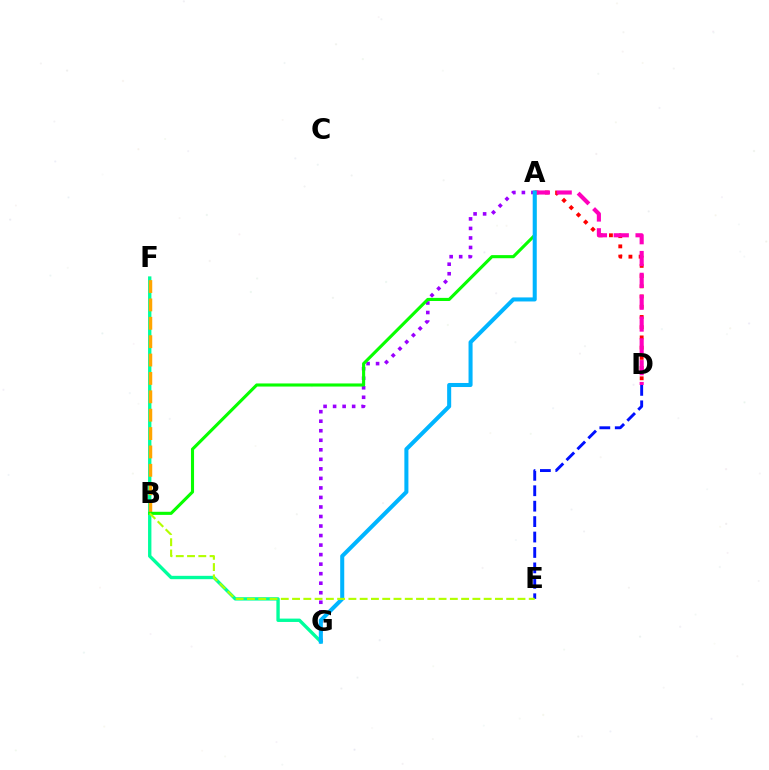{('A', 'D'): [{'color': '#ff0000', 'line_style': 'dotted', 'thickness': 2.78}, {'color': '#ff00bd', 'line_style': 'dashed', 'thickness': 2.97}], ('A', 'G'): [{'color': '#9b00ff', 'line_style': 'dotted', 'thickness': 2.59}, {'color': '#00b5ff', 'line_style': 'solid', 'thickness': 2.91}], ('F', 'G'): [{'color': '#00ff9d', 'line_style': 'solid', 'thickness': 2.42}], ('D', 'E'): [{'color': '#0010ff', 'line_style': 'dashed', 'thickness': 2.1}], ('B', 'F'): [{'color': '#ffa500', 'line_style': 'dashed', 'thickness': 2.5}], ('A', 'B'): [{'color': '#08ff00', 'line_style': 'solid', 'thickness': 2.23}], ('B', 'E'): [{'color': '#b3ff00', 'line_style': 'dashed', 'thickness': 1.53}]}